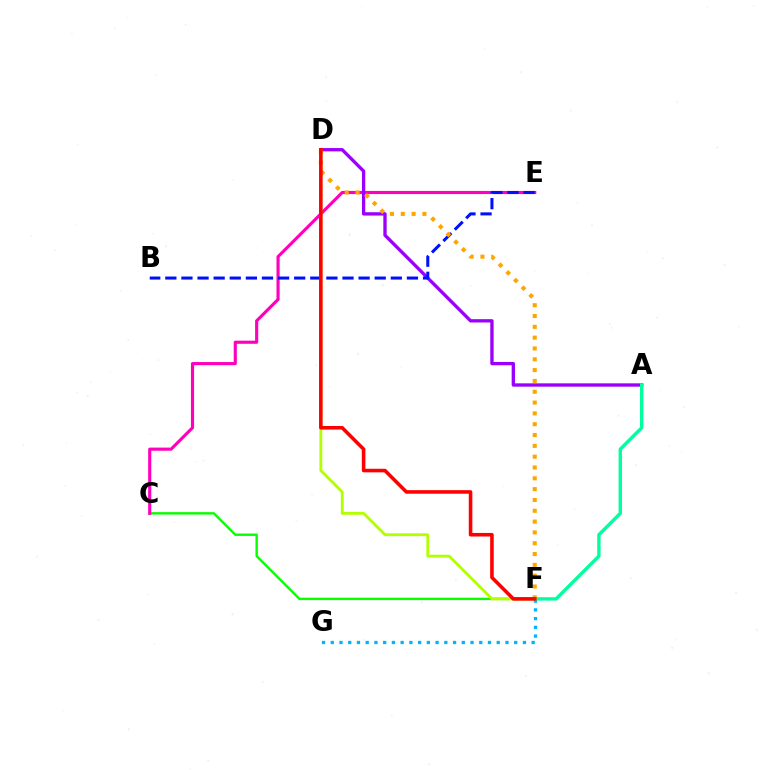{('C', 'F'): [{'color': '#08ff00', 'line_style': 'solid', 'thickness': 1.74}], ('C', 'E'): [{'color': '#ff00bd', 'line_style': 'solid', 'thickness': 2.25}], ('D', 'F'): [{'color': '#b3ff00', 'line_style': 'solid', 'thickness': 2.05}, {'color': '#ffa500', 'line_style': 'dotted', 'thickness': 2.94}, {'color': '#ff0000', 'line_style': 'solid', 'thickness': 2.57}], ('A', 'D'): [{'color': '#9b00ff', 'line_style': 'solid', 'thickness': 2.4}], ('F', 'G'): [{'color': '#00b5ff', 'line_style': 'dotted', 'thickness': 2.37}], ('A', 'F'): [{'color': '#00ff9d', 'line_style': 'solid', 'thickness': 2.43}], ('B', 'E'): [{'color': '#0010ff', 'line_style': 'dashed', 'thickness': 2.19}]}